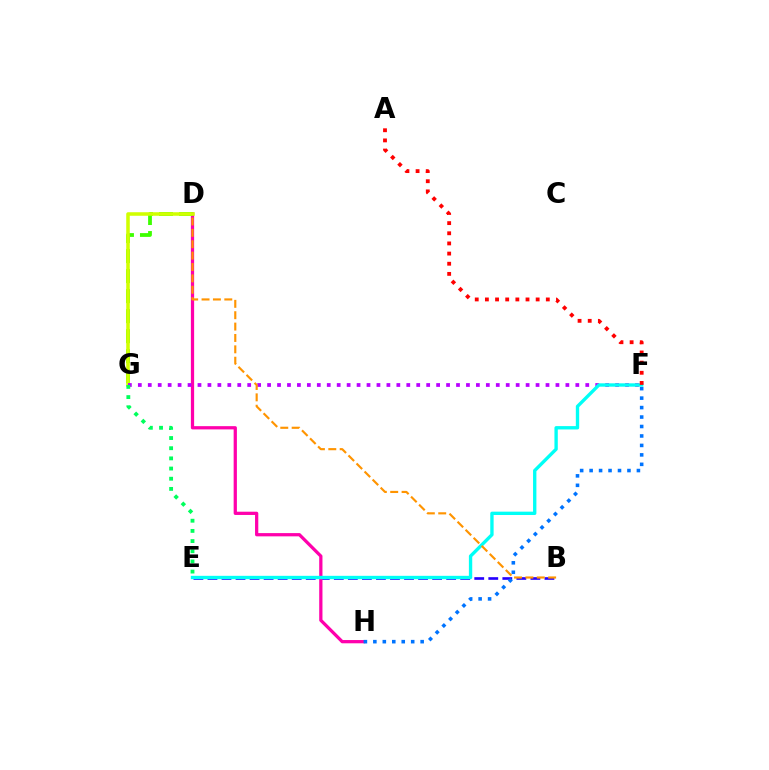{('B', 'E'): [{'color': '#2500ff', 'line_style': 'dashed', 'thickness': 1.91}], ('D', 'H'): [{'color': '#ff00ac', 'line_style': 'solid', 'thickness': 2.34}], ('D', 'G'): [{'color': '#3dff00', 'line_style': 'dashed', 'thickness': 2.72}, {'color': '#d1ff00', 'line_style': 'solid', 'thickness': 2.55}], ('F', 'H'): [{'color': '#0074ff', 'line_style': 'dotted', 'thickness': 2.57}], ('F', 'G'): [{'color': '#b900ff', 'line_style': 'dotted', 'thickness': 2.7}], ('E', 'F'): [{'color': '#00fff6', 'line_style': 'solid', 'thickness': 2.41}], ('A', 'F'): [{'color': '#ff0000', 'line_style': 'dotted', 'thickness': 2.76}], ('E', 'G'): [{'color': '#00ff5c', 'line_style': 'dotted', 'thickness': 2.76}], ('B', 'D'): [{'color': '#ff9400', 'line_style': 'dashed', 'thickness': 1.55}]}